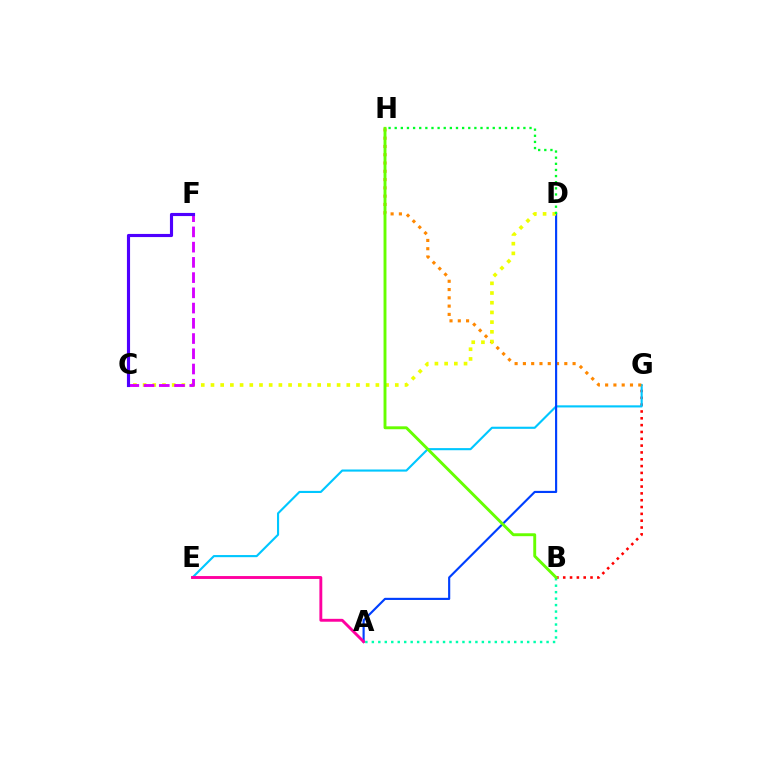{('B', 'G'): [{'color': '#ff0000', 'line_style': 'dotted', 'thickness': 1.85}], ('E', 'G'): [{'color': '#00c7ff', 'line_style': 'solid', 'thickness': 1.53}], ('G', 'H'): [{'color': '#ff8800', 'line_style': 'dotted', 'thickness': 2.25}], ('A', 'D'): [{'color': '#003fff', 'line_style': 'solid', 'thickness': 1.54}], ('C', 'D'): [{'color': '#eeff00', 'line_style': 'dotted', 'thickness': 2.64}], ('A', 'E'): [{'color': '#ff00a0', 'line_style': 'solid', 'thickness': 2.08}], ('C', 'F'): [{'color': '#d600ff', 'line_style': 'dashed', 'thickness': 2.07}, {'color': '#4f00ff', 'line_style': 'solid', 'thickness': 2.25}], ('A', 'B'): [{'color': '#00ffaf', 'line_style': 'dotted', 'thickness': 1.76}], ('B', 'H'): [{'color': '#66ff00', 'line_style': 'solid', 'thickness': 2.09}], ('D', 'H'): [{'color': '#00ff27', 'line_style': 'dotted', 'thickness': 1.67}]}